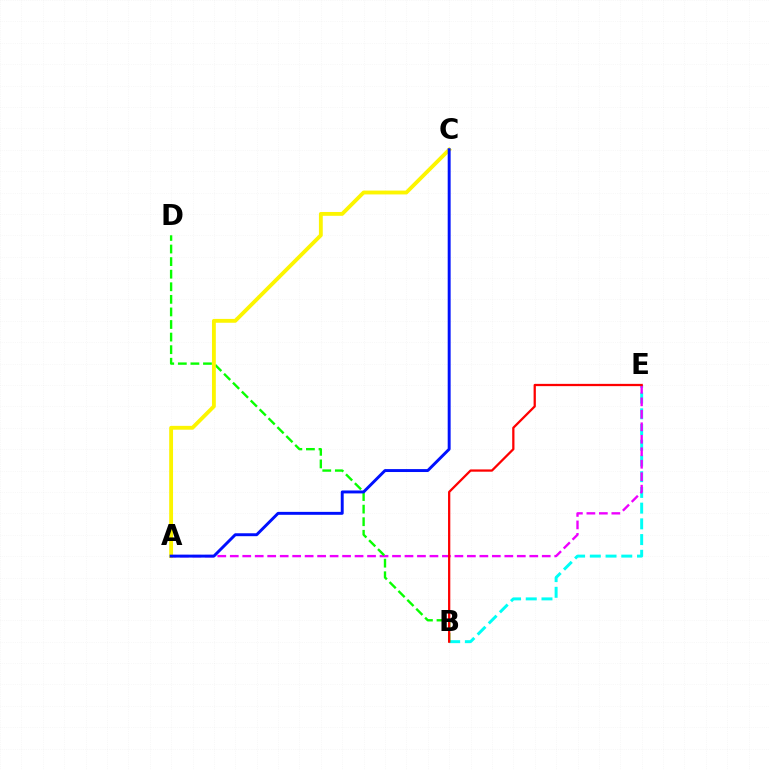{('B', 'E'): [{'color': '#00fff6', 'line_style': 'dashed', 'thickness': 2.14}, {'color': '#ff0000', 'line_style': 'solid', 'thickness': 1.63}], ('A', 'E'): [{'color': '#ee00ff', 'line_style': 'dashed', 'thickness': 1.7}], ('B', 'D'): [{'color': '#08ff00', 'line_style': 'dashed', 'thickness': 1.71}], ('A', 'C'): [{'color': '#fcf500', 'line_style': 'solid', 'thickness': 2.77}, {'color': '#0010ff', 'line_style': 'solid', 'thickness': 2.11}]}